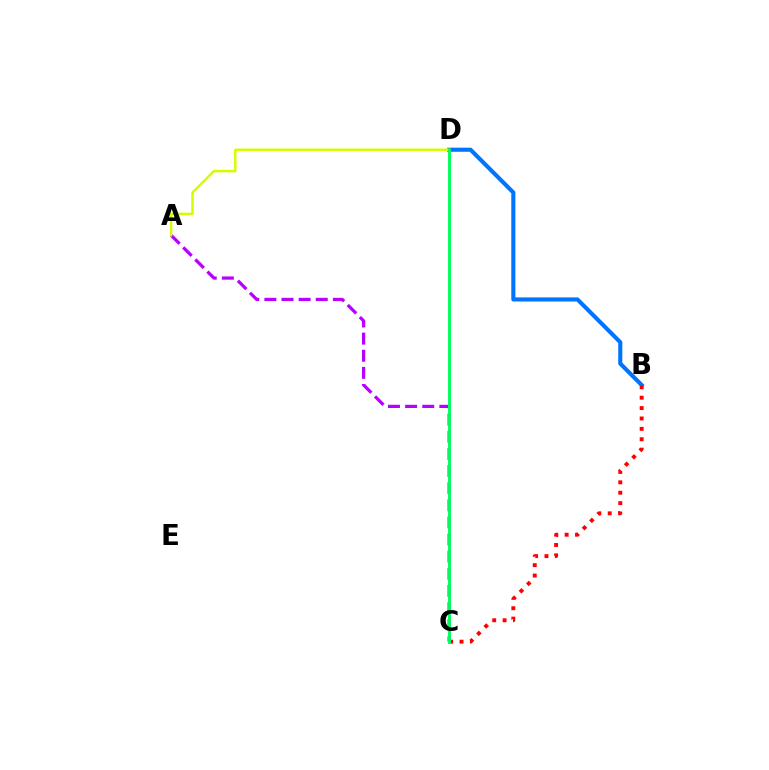{('A', 'C'): [{'color': '#b900ff', 'line_style': 'dashed', 'thickness': 2.33}], ('B', 'D'): [{'color': '#0074ff', 'line_style': 'solid', 'thickness': 2.95}], ('A', 'D'): [{'color': '#d1ff00', 'line_style': 'solid', 'thickness': 1.78}], ('B', 'C'): [{'color': '#ff0000', 'line_style': 'dotted', 'thickness': 2.82}], ('C', 'D'): [{'color': '#00ff5c', 'line_style': 'solid', 'thickness': 2.09}]}